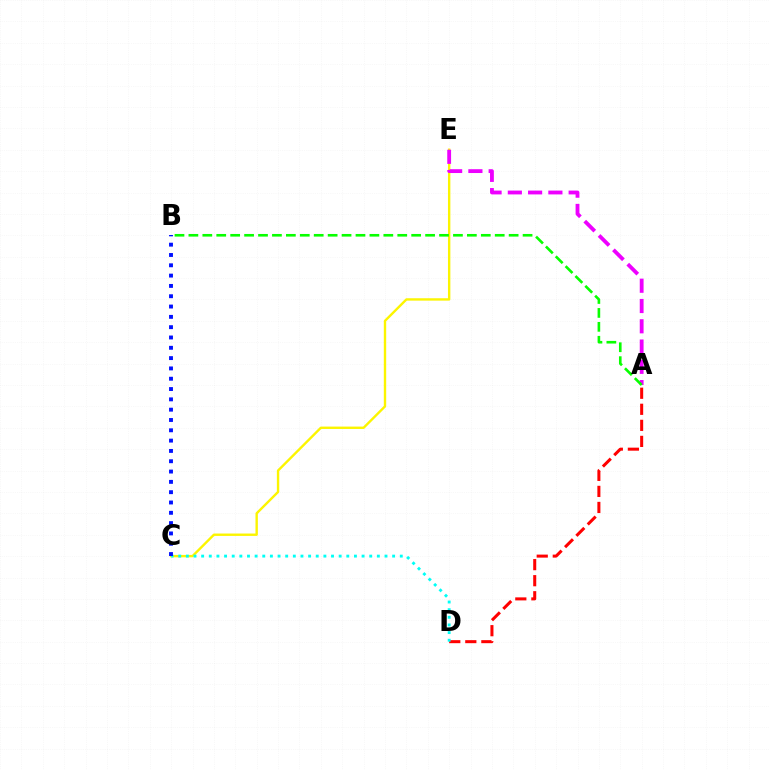{('C', 'E'): [{'color': '#fcf500', 'line_style': 'solid', 'thickness': 1.72}], ('A', 'E'): [{'color': '#ee00ff', 'line_style': 'dashed', 'thickness': 2.75}], ('A', 'D'): [{'color': '#ff0000', 'line_style': 'dashed', 'thickness': 2.18}], ('C', 'D'): [{'color': '#00fff6', 'line_style': 'dotted', 'thickness': 2.08}], ('B', 'C'): [{'color': '#0010ff', 'line_style': 'dotted', 'thickness': 2.8}], ('A', 'B'): [{'color': '#08ff00', 'line_style': 'dashed', 'thickness': 1.89}]}